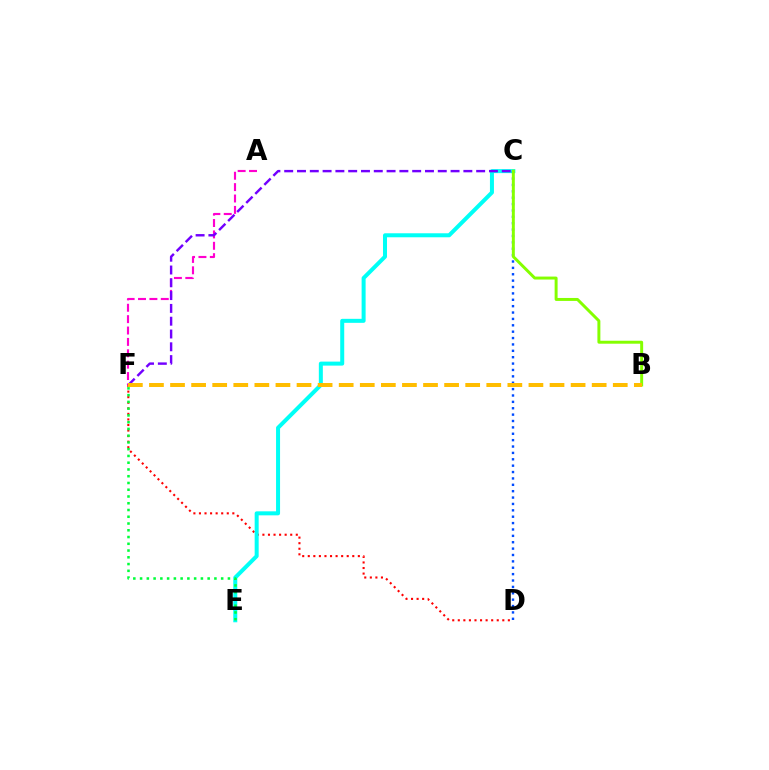{('A', 'F'): [{'color': '#ff00cf', 'line_style': 'dashed', 'thickness': 1.55}], ('D', 'F'): [{'color': '#ff0000', 'line_style': 'dotted', 'thickness': 1.51}], ('C', 'E'): [{'color': '#00fff6', 'line_style': 'solid', 'thickness': 2.88}], ('C', 'D'): [{'color': '#004bff', 'line_style': 'dotted', 'thickness': 1.73}], ('C', 'F'): [{'color': '#7200ff', 'line_style': 'dashed', 'thickness': 1.74}], ('B', 'C'): [{'color': '#84ff00', 'line_style': 'solid', 'thickness': 2.13}], ('B', 'F'): [{'color': '#ffbd00', 'line_style': 'dashed', 'thickness': 2.86}], ('E', 'F'): [{'color': '#00ff39', 'line_style': 'dotted', 'thickness': 1.84}]}